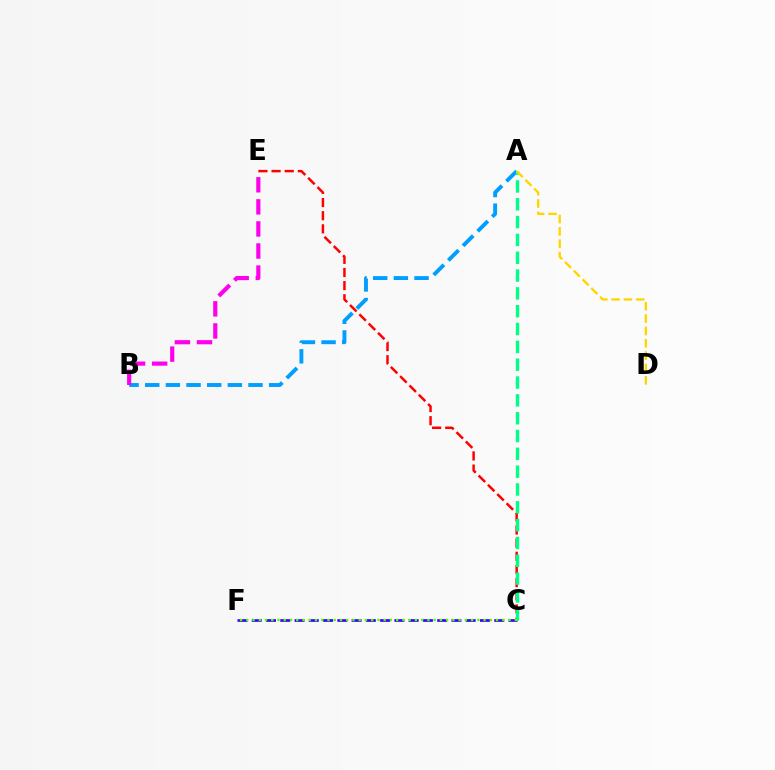{('C', 'F'): [{'color': '#3700ff', 'line_style': 'dashed', 'thickness': 1.94}, {'color': '#4fff00', 'line_style': 'dotted', 'thickness': 1.7}], ('A', 'B'): [{'color': '#009eff', 'line_style': 'dashed', 'thickness': 2.81}], ('C', 'E'): [{'color': '#ff0000', 'line_style': 'dashed', 'thickness': 1.79}], ('A', 'C'): [{'color': '#00ff86', 'line_style': 'dashed', 'thickness': 2.42}], ('A', 'D'): [{'color': '#ffd500', 'line_style': 'dashed', 'thickness': 1.68}], ('B', 'E'): [{'color': '#ff00ed', 'line_style': 'dashed', 'thickness': 3.0}]}